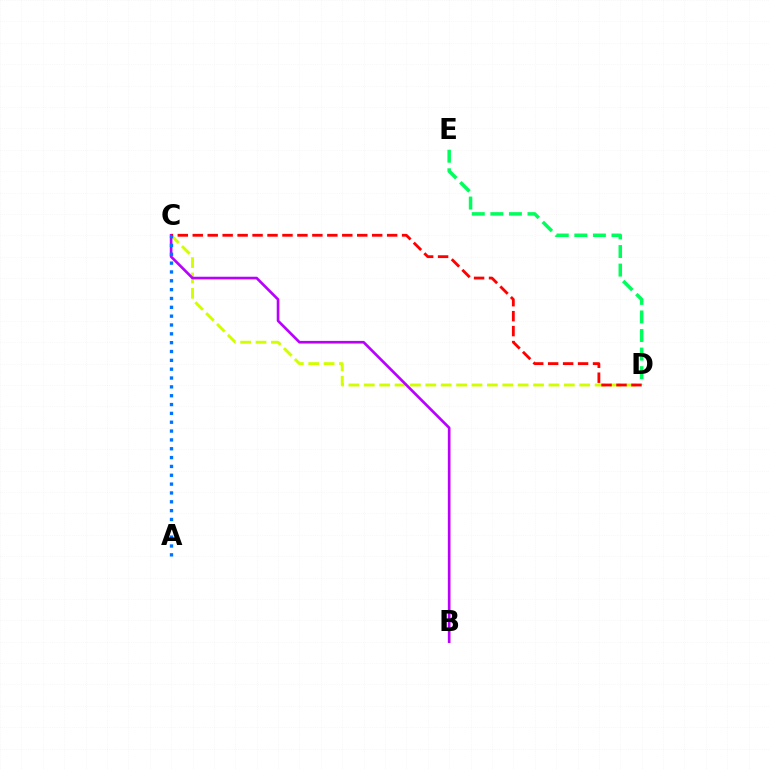{('C', 'D'): [{'color': '#d1ff00', 'line_style': 'dashed', 'thickness': 2.09}, {'color': '#ff0000', 'line_style': 'dashed', 'thickness': 2.03}], ('B', 'C'): [{'color': '#b900ff', 'line_style': 'solid', 'thickness': 1.91}], ('D', 'E'): [{'color': '#00ff5c', 'line_style': 'dashed', 'thickness': 2.52}], ('A', 'C'): [{'color': '#0074ff', 'line_style': 'dotted', 'thickness': 2.4}]}